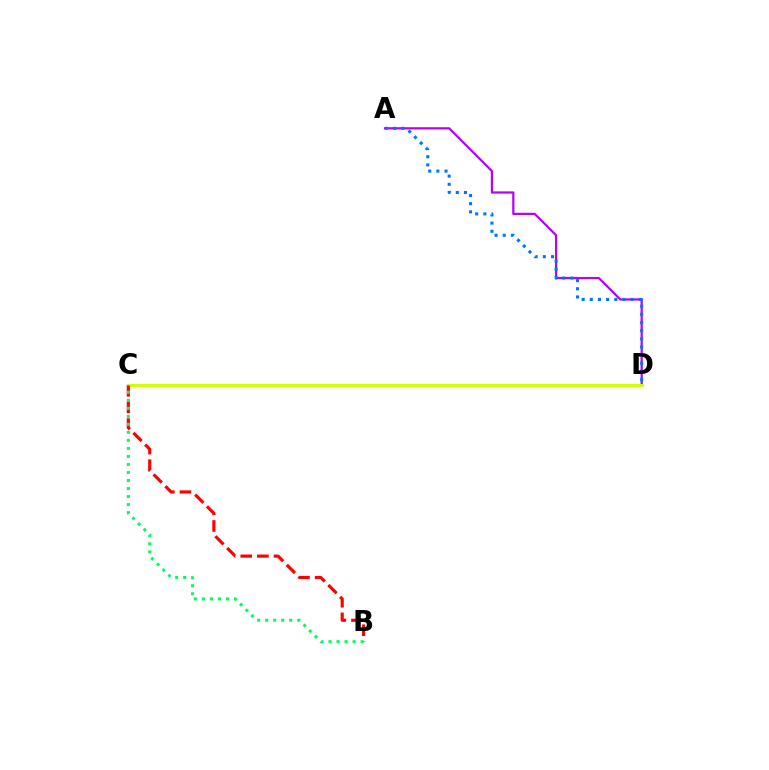{('A', 'D'): [{'color': '#b900ff', 'line_style': 'solid', 'thickness': 1.61}, {'color': '#0074ff', 'line_style': 'dotted', 'thickness': 2.22}], ('C', 'D'): [{'color': '#d1ff00', 'line_style': 'solid', 'thickness': 2.12}], ('B', 'C'): [{'color': '#ff0000', 'line_style': 'dashed', 'thickness': 2.26}, {'color': '#00ff5c', 'line_style': 'dotted', 'thickness': 2.18}]}